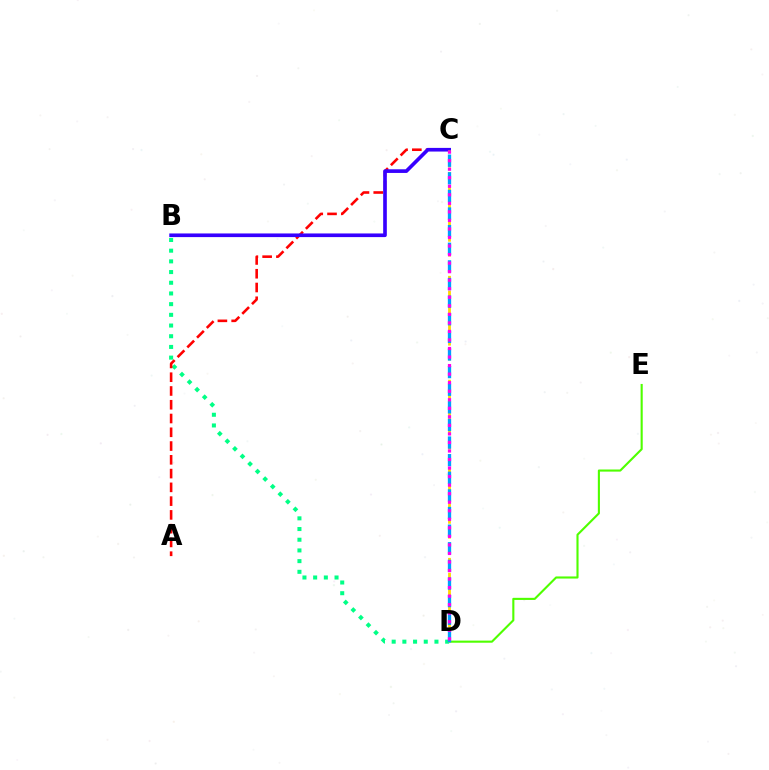{('B', 'D'): [{'color': '#00ff86', 'line_style': 'dotted', 'thickness': 2.91}], ('A', 'C'): [{'color': '#ff0000', 'line_style': 'dashed', 'thickness': 1.87}], ('D', 'E'): [{'color': '#4fff00', 'line_style': 'solid', 'thickness': 1.52}], ('B', 'C'): [{'color': '#3700ff', 'line_style': 'solid', 'thickness': 2.63}], ('C', 'D'): [{'color': '#ffd500', 'line_style': 'dashed', 'thickness': 2.02}, {'color': '#009eff', 'line_style': 'dashed', 'thickness': 2.39}, {'color': '#ff00ed', 'line_style': 'dotted', 'thickness': 2.32}]}